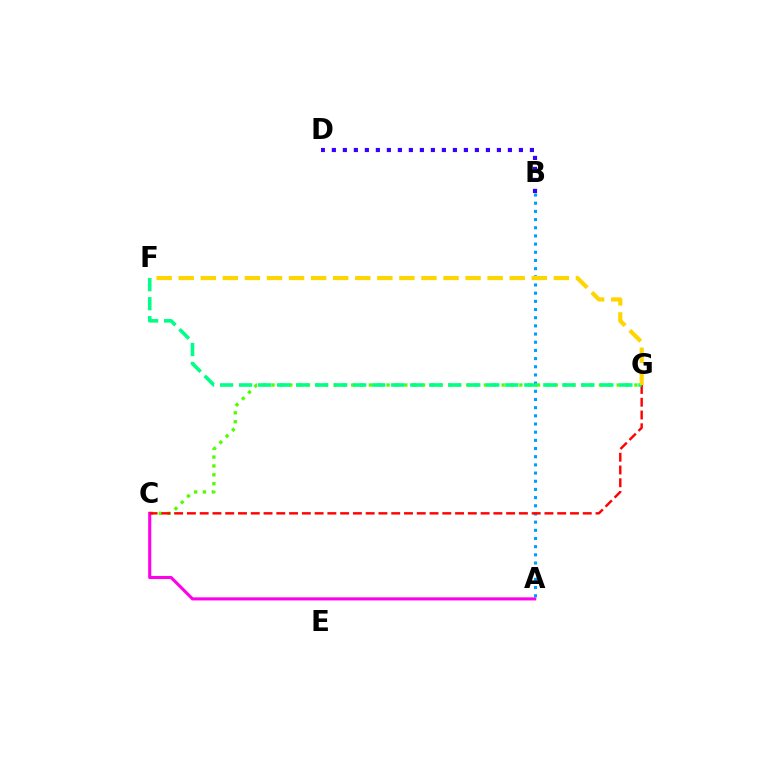{('A', 'B'): [{'color': '#009eff', 'line_style': 'dotted', 'thickness': 2.22}], ('C', 'G'): [{'color': '#4fff00', 'line_style': 'dotted', 'thickness': 2.4}, {'color': '#ff0000', 'line_style': 'dashed', 'thickness': 1.73}], ('A', 'C'): [{'color': '#ff00ed', 'line_style': 'solid', 'thickness': 2.23}], ('B', 'D'): [{'color': '#3700ff', 'line_style': 'dotted', 'thickness': 2.99}], ('F', 'G'): [{'color': '#00ff86', 'line_style': 'dashed', 'thickness': 2.58}, {'color': '#ffd500', 'line_style': 'dashed', 'thickness': 3.0}]}